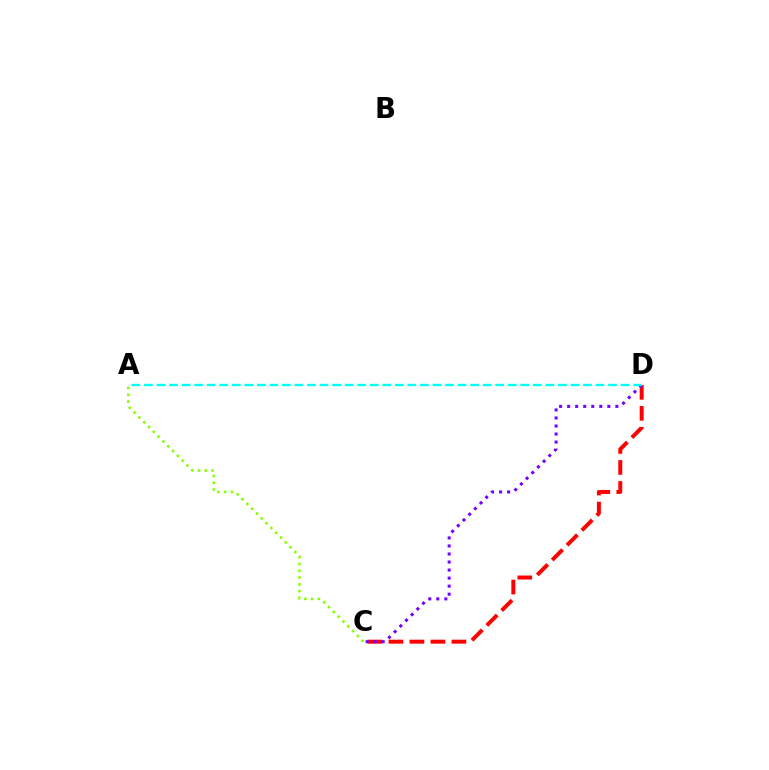{('C', 'D'): [{'color': '#ff0000', 'line_style': 'dashed', 'thickness': 2.85}, {'color': '#7200ff', 'line_style': 'dotted', 'thickness': 2.18}], ('A', 'C'): [{'color': '#84ff00', 'line_style': 'dotted', 'thickness': 1.85}], ('A', 'D'): [{'color': '#00fff6', 'line_style': 'dashed', 'thickness': 1.7}]}